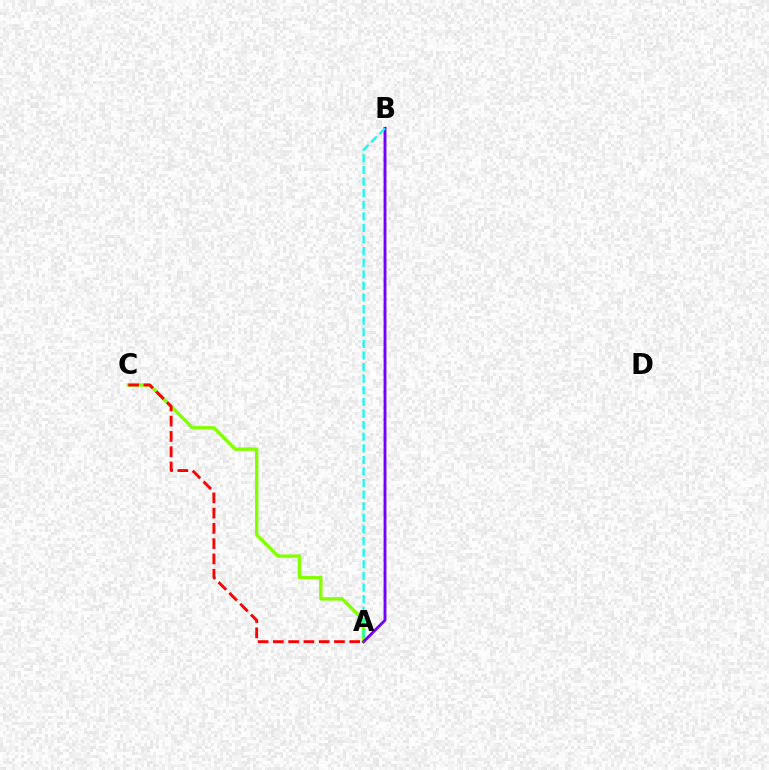{('A', 'C'): [{'color': '#84ff00', 'line_style': 'solid', 'thickness': 2.43}, {'color': '#ff0000', 'line_style': 'dashed', 'thickness': 2.07}], ('A', 'B'): [{'color': '#7200ff', 'line_style': 'solid', 'thickness': 2.06}, {'color': '#00fff6', 'line_style': 'dashed', 'thickness': 1.58}]}